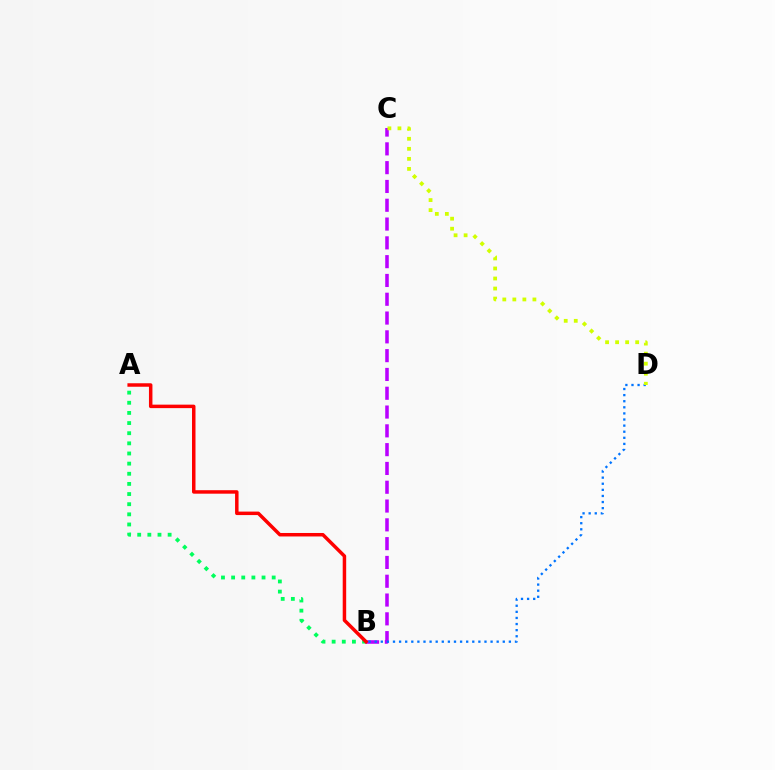{('B', 'C'): [{'color': '#b900ff', 'line_style': 'dashed', 'thickness': 2.55}], ('A', 'B'): [{'color': '#00ff5c', 'line_style': 'dotted', 'thickness': 2.76}, {'color': '#ff0000', 'line_style': 'solid', 'thickness': 2.51}], ('B', 'D'): [{'color': '#0074ff', 'line_style': 'dotted', 'thickness': 1.66}], ('C', 'D'): [{'color': '#d1ff00', 'line_style': 'dotted', 'thickness': 2.73}]}